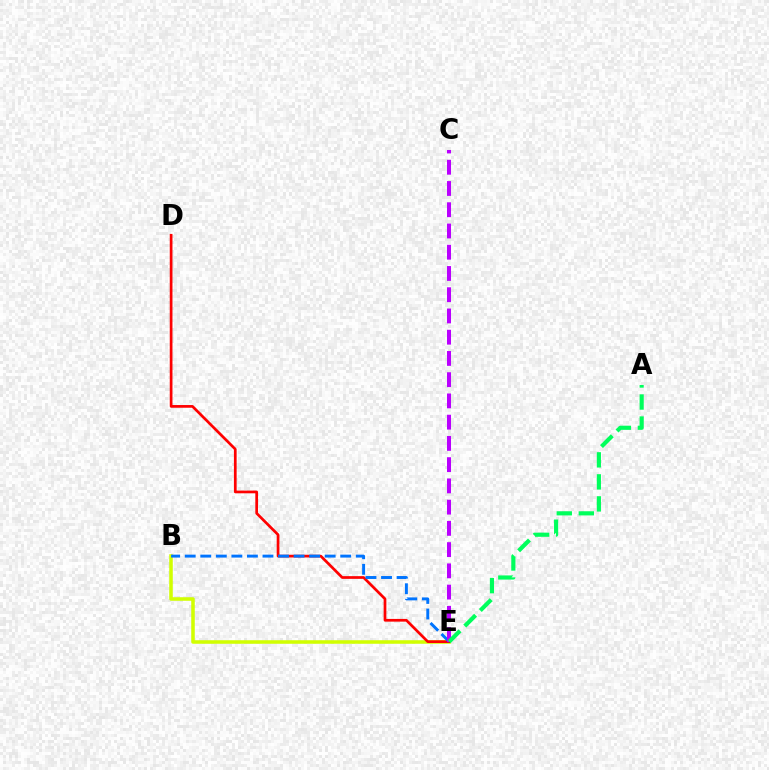{('B', 'E'): [{'color': '#d1ff00', 'line_style': 'solid', 'thickness': 2.56}, {'color': '#0074ff', 'line_style': 'dashed', 'thickness': 2.11}], ('D', 'E'): [{'color': '#ff0000', 'line_style': 'solid', 'thickness': 1.95}], ('C', 'E'): [{'color': '#b900ff', 'line_style': 'dashed', 'thickness': 2.89}], ('A', 'E'): [{'color': '#00ff5c', 'line_style': 'dashed', 'thickness': 2.99}]}